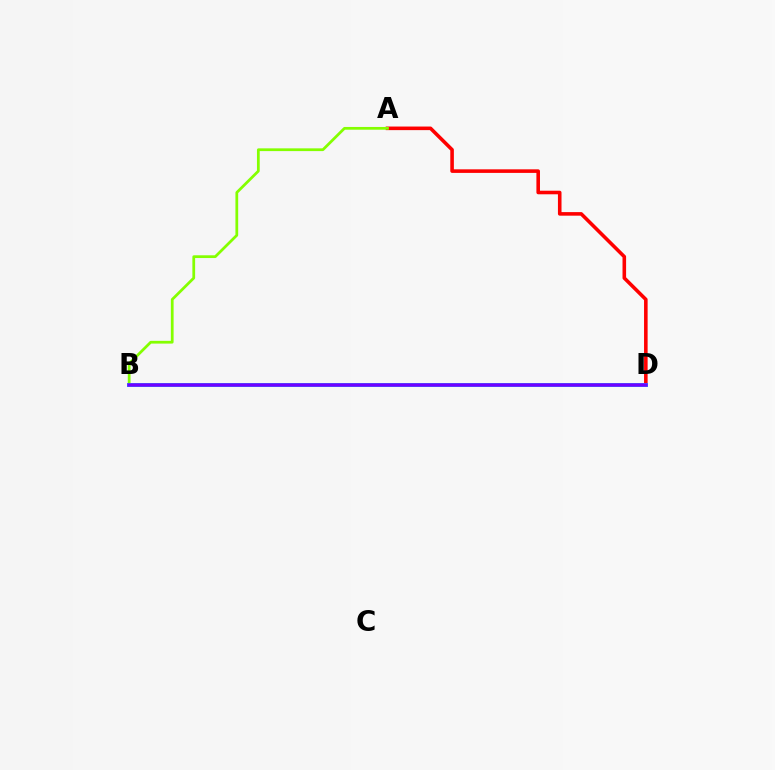{('A', 'D'): [{'color': '#ff0000', 'line_style': 'solid', 'thickness': 2.58}], ('A', 'B'): [{'color': '#84ff00', 'line_style': 'solid', 'thickness': 1.98}], ('B', 'D'): [{'color': '#00fff6', 'line_style': 'solid', 'thickness': 2.85}, {'color': '#7200ff', 'line_style': 'solid', 'thickness': 2.56}]}